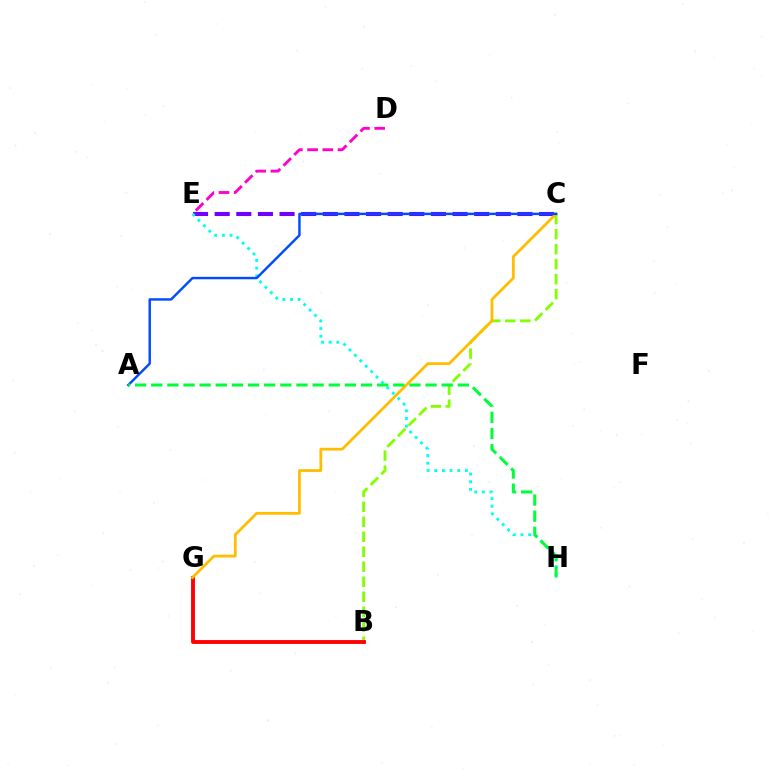{('D', 'E'): [{'color': '#ff00cf', 'line_style': 'dashed', 'thickness': 2.06}], ('C', 'E'): [{'color': '#7200ff', 'line_style': 'dashed', 'thickness': 2.94}], ('B', 'C'): [{'color': '#84ff00', 'line_style': 'dashed', 'thickness': 2.04}], ('B', 'G'): [{'color': '#ff0000', 'line_style': 'solid', 'thickness': 2.78}], ('C', 'G'): [{'color': '#ffbd00', 'line_style': 'solid', 'thickness': 1.99}], ('E', 'H'): [{'color': '#00fff6', 'line_style': 'dotted', 'thickness': 2.08}], ('A', 'C'): [{'color': '#004bff', 'line_style': 'solid', 'thickness': 1.75}], ('A', 'H'): [{'color': '#00ff39', 'line_style': 'dashed', 'thickness': 2.19}]}